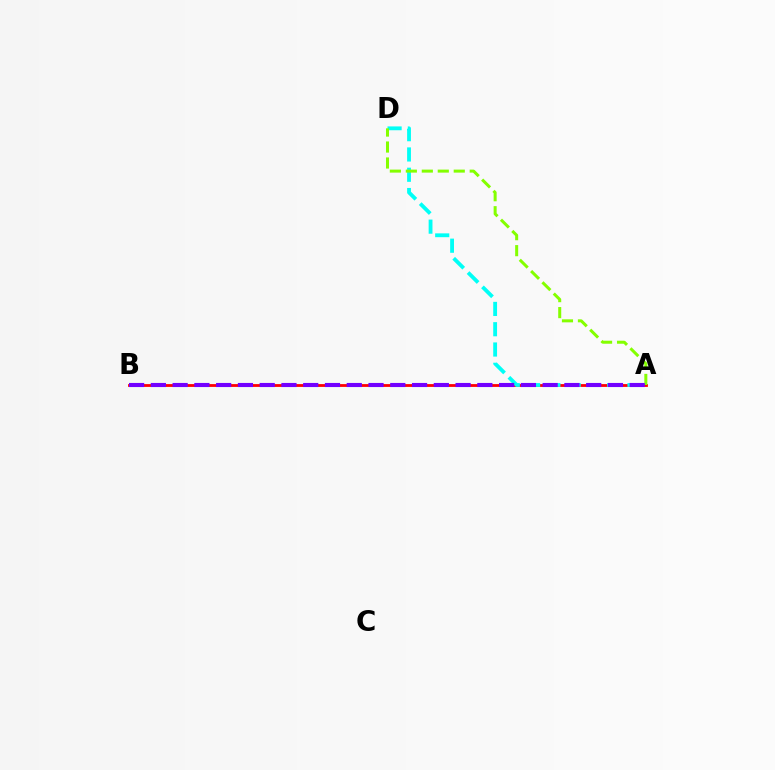{('A', 'B'): [{'color': '#ff0000', 'line_style': 'solid', 'thickness': 2.01}, {'color': '#7200ff', 'line_style': 'dashed', 'thickness': 2.96}], ('A', 'D'): [{'color': '#00fff6', 'line_style': 'dashed', 'thickness': 2.76}, {'color': '#84ff00', 'line_style': 'dashed', 'thickness': 2.17}]}